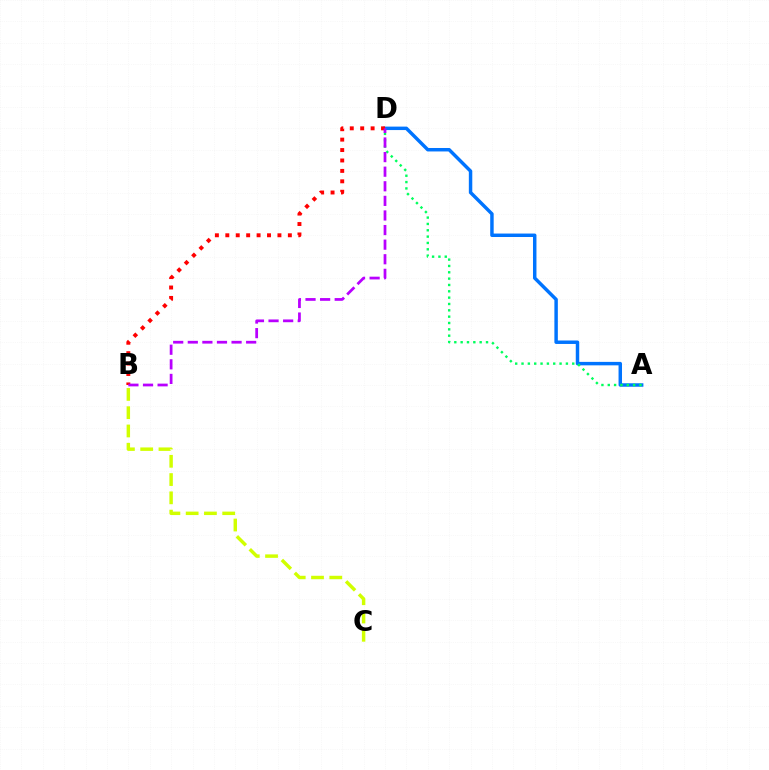{('A', 'D'): [{'color': '#0074ff', 'line_style': 'solid', 'thickness': 2.49}, {'color': '#00ff5c', 'line_style': 'dotted', 'thickness': 1.72}], ('B', 'D'): [{'color': '#ff0000', 'line_style': 'dotted', 'thickness': 2.83}, {'color': '#b900ff', 'line_style': 'dashed', 'thickness': 1.98}], ('B', 'C'): [{'color': '#d1ff00', 'line_style': 'dashed', 'thickness': 2.48}]}